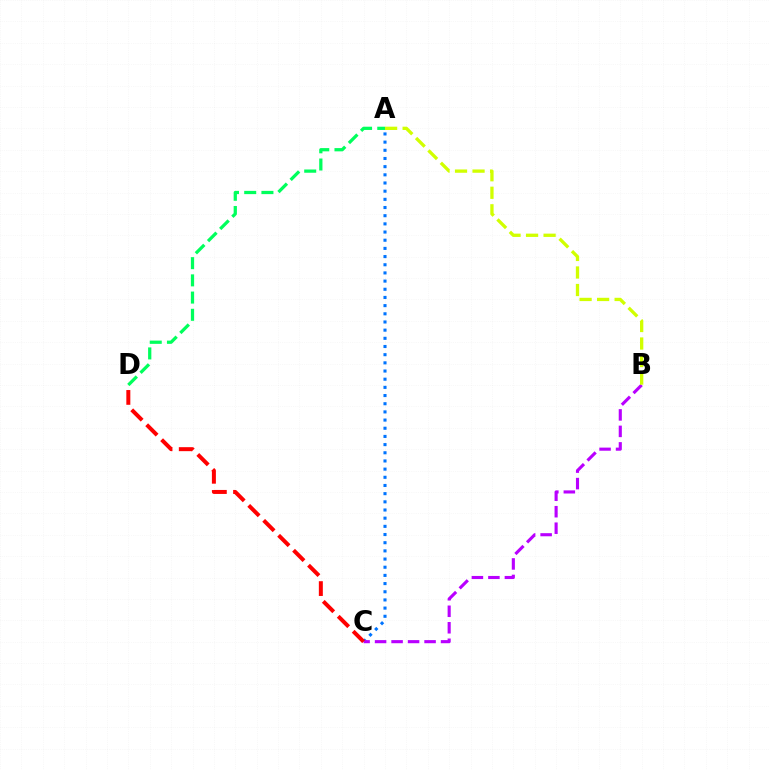{('A', 'C'): [{'color': '#0074ff', 'line_style': 'dotted', 'thickness': 2.22}], ('A', 'D'): [{'color': '#00ff5c', 'line_style': 'dashed', 'thickness': 2.34}], ('B', 'C'): [{'color': '#b900ff', 'line_style': 'dashed', 'thickness': 2.24}], ('C', 'D'): [{'color': '#ff0000', 'line_style': 'dashed', 'thickness': 2.87}], ('A', 'B'): [{'color': '#d1ff00', 'line_style': 'dashed', 'thickness': 2.38}]}